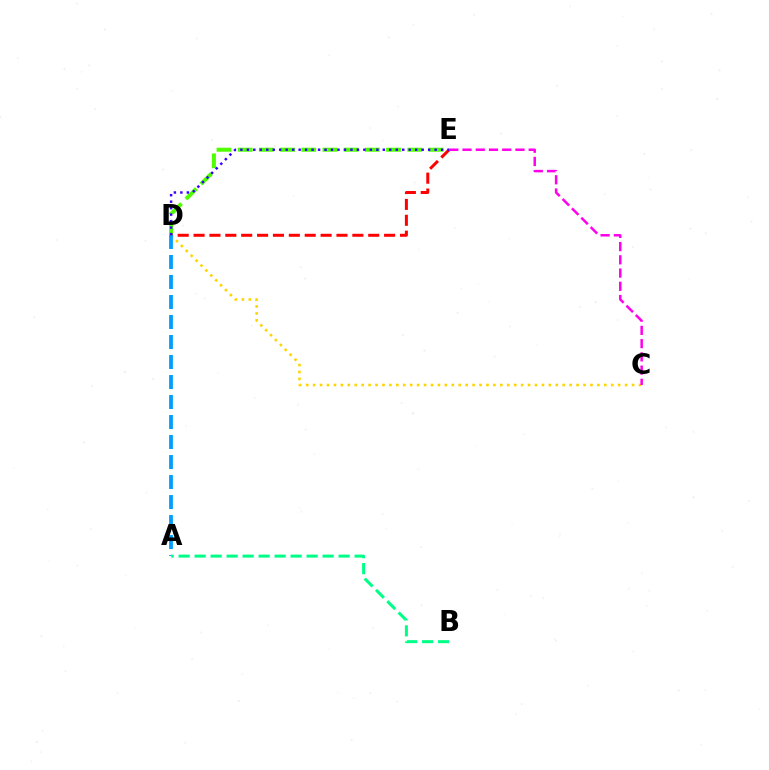{('D', 'E'): [{'color': '#4fff00', 'line_style': 'dashed', 'thickness': 2.88}, {'color': '#ff0000', 'line_style': 'dashed', 'thickness': 2.16}, {'color': '#3700ff', 'line_style': 'dotted', 'thickness': 1.76}], ('C', 'D'): [{'color': '#ffd500', 'line_style': 'dotted', 'thickness': 1.88}], ('A', 'D'): [{'color': '#009eff', 'line_style': 'dashed', 'thickness': 2.72}], ('C', 'E'): [{'color': '#ff00ed', 'line_style': 'dashed', 'thickness': 1.8}], ('A', 'B'): [{'color': '#00ff86', 'line_style': 'dashed', 'thickness': 2.17}]}